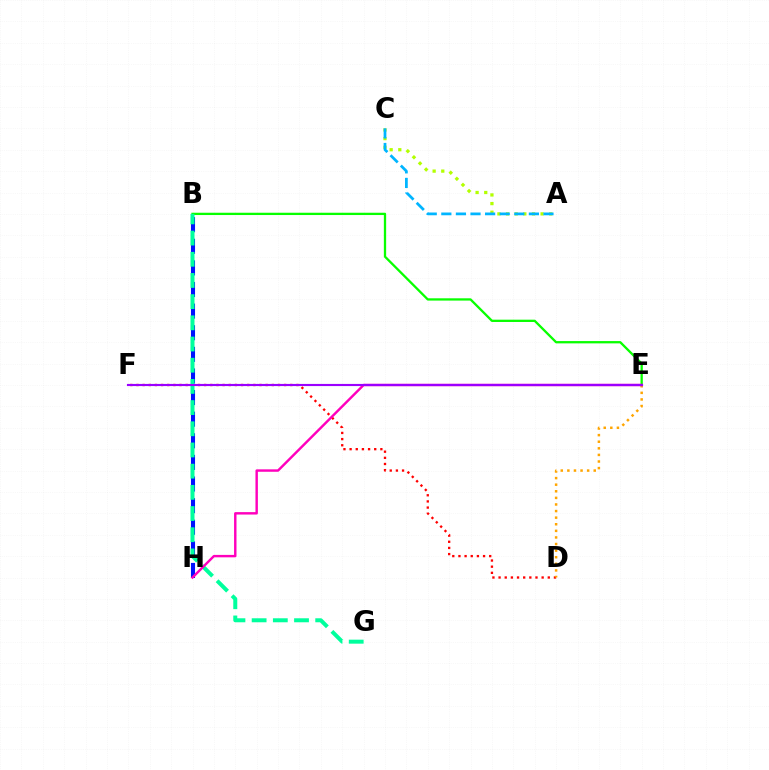{('D', 'F'): [{'color': '#ff0000', 'line_style': 'dotted', 'thickness': 1.67}], ('B', 'E'): [{'color': '#08ff00', 'line_style': 'solid', 'thickness': 1.65}], ('D', 'E'): [{'color': '#ffa500', 'line_style': 'dotted', 'thickness': 1.79}], ('A', 'C'): [{'color': '#b3ff00', 'line_style': 'dotted', 'thickness': 2.35}, {'color': '#00b5ff', 'line_style': 'dashed', 'thickness': 1.98}], ('B', 'H'): [{'color': '#0010ff', 'line_style': 'dashed', 'thickness': 2.94}], ('B', 'G'): [{'color': '#00ff9d', 'line_style': 'dashed', 'thickness': 2.88}], ('E', 'H'): [{'color': '#ff00bd', 'line_style': 'solid', 'thickness': 1.75}], ('E', 'F'): [{'color': '#9b00ff', 'line_style': 'solid', 'thickness': 1.54}]}